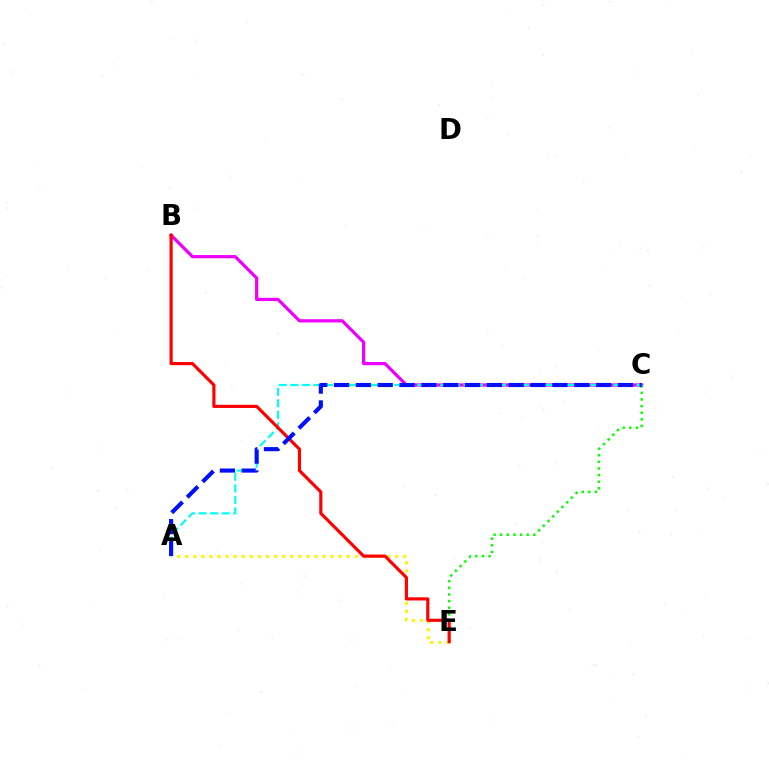{('B', 'C'): [{'color': '#ee00ff', 'line_style': 'solid', 'thickness': 2.32}], ('C', 'E'): [{'color': '#08ff00', 'line_style': 'dotted', 'thickness': 1.8}], ('A', 'E'): [{'color': '#fcf500', 'line_style': 'dotted', 'thickness': 2.19}], ('A', 'C'): [{'color': '#00fff6', 'line_style': 'dashed', 'thickness': 1.57}, {'color': '#0010ff', 'line_style': 'dashed', 'thickness': 2.97}], ('B', 'E'): [{'color': '#ff0000', 'line_style': 'solid', 'thickness': 2.27}]}